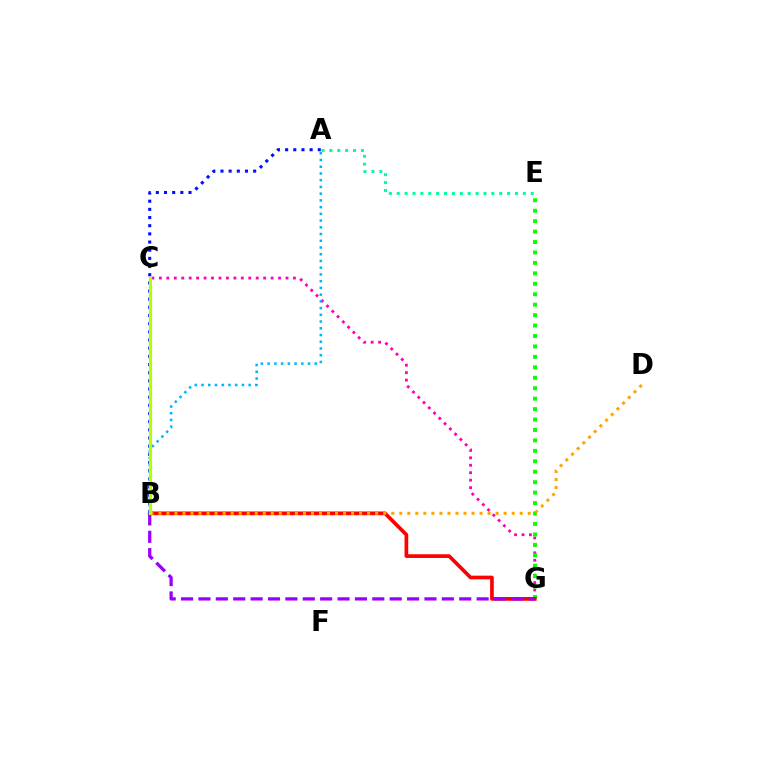{('C', 'G'): [{'color': '#ff00bd', 'line_style': 'dotted', 'thickness': 2.02}], ('E', 'G'): [{'color': '#08ff00', 'line_style': 'dotted', 'thickness': 2.84}], ('B', 'G'): [{'color': '#ff0000', 'line_style': 'solid', 'thickness': 2.66}, {'color': '#9b00ff', 'line_style': 'dashed', 'thickness': 2.36}], ('A', 'E'): [{'color': '#00ff9d', 'line_style': 'dotted', 'thickness': 2.14}], ('A', 'B'): [{'color': '#0010ff', 'line_style': 'dotted', 'thickness': 2.22}, {'color': '#00b5ff', 'line_style': 'dotted', 'thickness': 1.83}], ('B', 'D'): [{'color': '#ffa500', 'line_style': 'dotted', 'thickness': 2.18}], ('B', 'C'): [{'color': '#b3ff00', 'line_style': 'solid', 'thickness': 2.26}]}